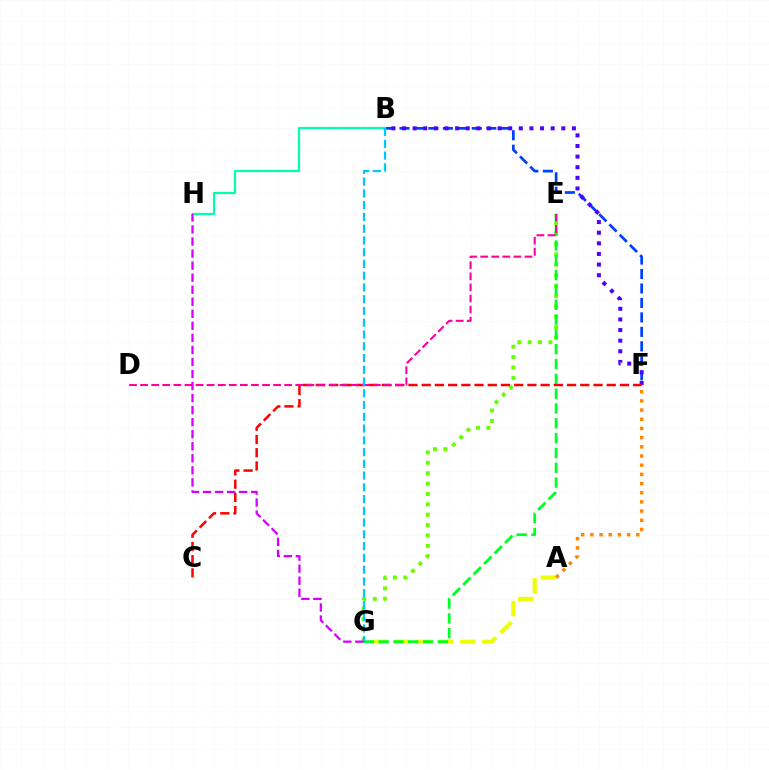{('A', 'G'): [{'color': '#eeff00', 'line_style': 'dashed', 'thickness': 2.99}], ('B', 'F'): [{'color': '#003fff', 'line_style': 'dashed', 'thickness': 1.97}, {'color': '#4f00ff', 'line_style': 'dotted', 'thickness': 2.89}], ('A', 'F'): [{'color': '#ff8800', 'line_style': 'dotted', 'thickness': 2.49}], ('C', 'F'): [{'color': '#ff0000', 'line_style': 'dashed', 'thickness': 1.8}], ('E', 'G'): [{'color': '#66ff00', 'line_style': 'dotted', 'thickness': 2.82}, {'color': '#00ff27', 'line_style': 'dashed', 'thickness': 2.01}], ('B', 'H'): [{'color': '#00ffaf', 'line_style': 'solid', 'thickness': 1.61}], ('D', 'E'): [{'color': '#ff00a0', 'line_style': 'dashed', 'thickness': 1.51}], ('B', 'G'): [{'color': '#00c7ff', 'line_style': 'dashed', 'thickness': 1.6}], ('G', 'H'): [{'color': '#d600ff', 'line_style': 'dashed', 'thickness': 1.64}]}